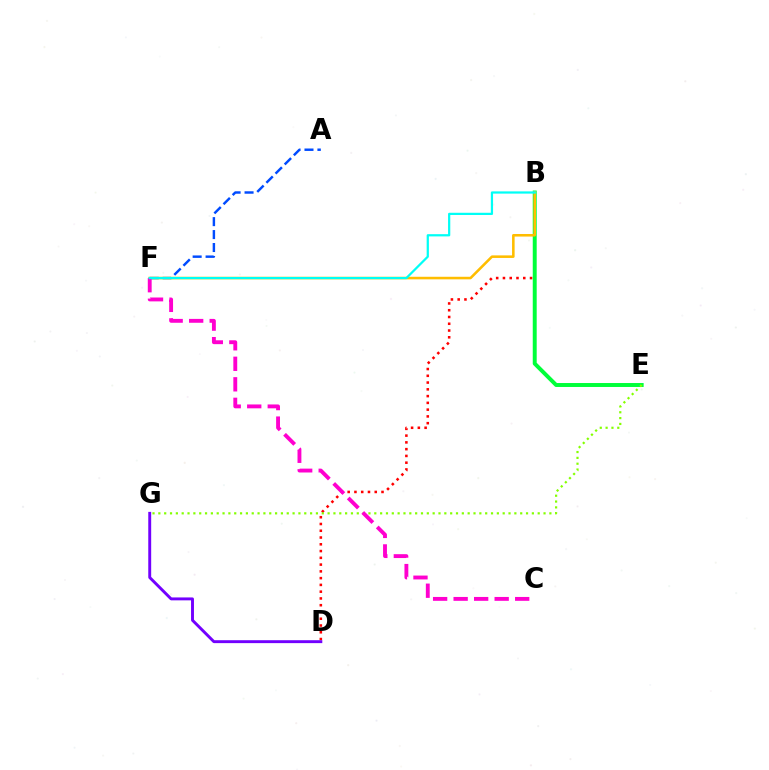{('B', 'D'): [{'color': '#ff0000', 'line_style': 'dotted', 'thickness': 1.84}], ('D', 'G'): [{'color': '#7200ff', 'line_style': 'solid', 'thickness': 2.1}], ('A', 'F'): [{'color': '#004bff', 'line_style': 'dashed', 'thickness': 1.76}], ('B', 'E'): [{'color': '#00ff39', 'line_style': 'solid', 'thickness': 2.84}], ('E', 'G'): [{'color': '#84ff00', 'line_style': 'dotted', 'thickness': 1.59}], ('B', 'F'): [{'color': '#ffbd00', 'line_style': 'solid', 'thickness': 1.85}, {'color': '#00fff6', 'line_style': 'solid', 'thickness': 1.61}], ('C', 'F'): [{'color': '#ff00cf', 'line_style': 'dashed', 'thickness': 2.79}]}